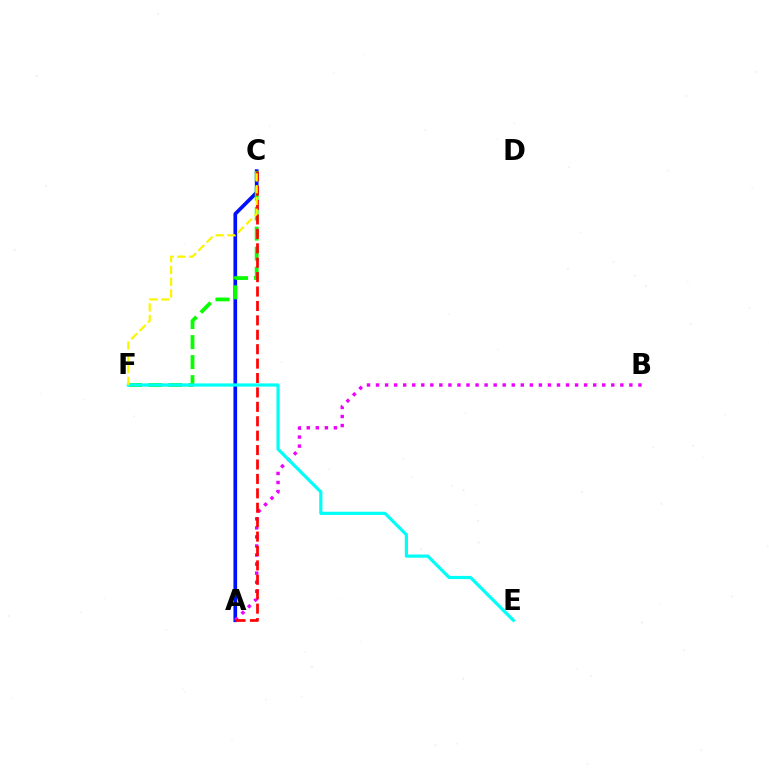{('A', 'C'): [{'color': '#0010ff', 'line_style': 'solid', 'thickness': 2.64}, {'color': '#ff0000', 'line_style': 'dashed', 'thickness': 1.96}], ('A', 'B'): [{'color': '#ee00ff', 'line_style': 'dotted', 'thickness': 2.46}], ('C', 'F'): [{'color': '#08ff00', 'line_style': 'dashed', 'thickness': 2.72}, {'color': '#fcf500', 'line_style': 'dashed', 'thickness': 1.6}], ('E', 'F'): [{'color': '#00fff6', 'line_style': 'solid', 'thickness': 2.3}]}